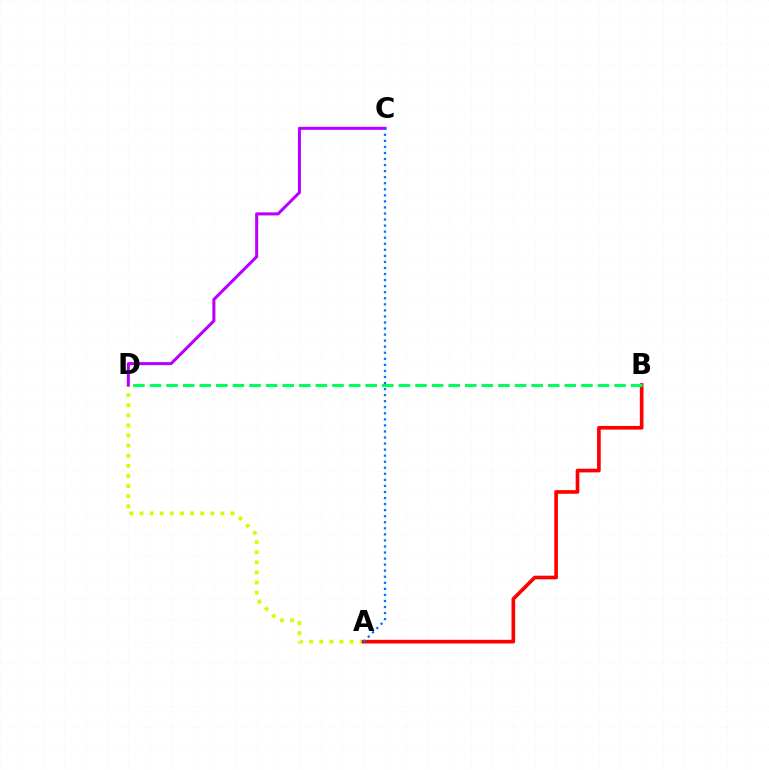{('A', 'D'): [{'color': '#d1ff00', 'line_style': 'dotted', 'thickness': 2.75}], ('A', 'B'): [{'color': '#ff0000', 'line_style': 'solid', 'thickness': 2.63}], ('C', 'D'): [{'color': '#b900ff', 'line_style': 'solid', 'thickness': 2.19}], ('B', 'D'): [{'color': '#00ff5c', 'line_style': 'dashed', 'thickness': 2.25}], ('A', 'C'): [{'color': '#0074ff', 'line_style': 'dotted', 'thickness': 1.64}]}